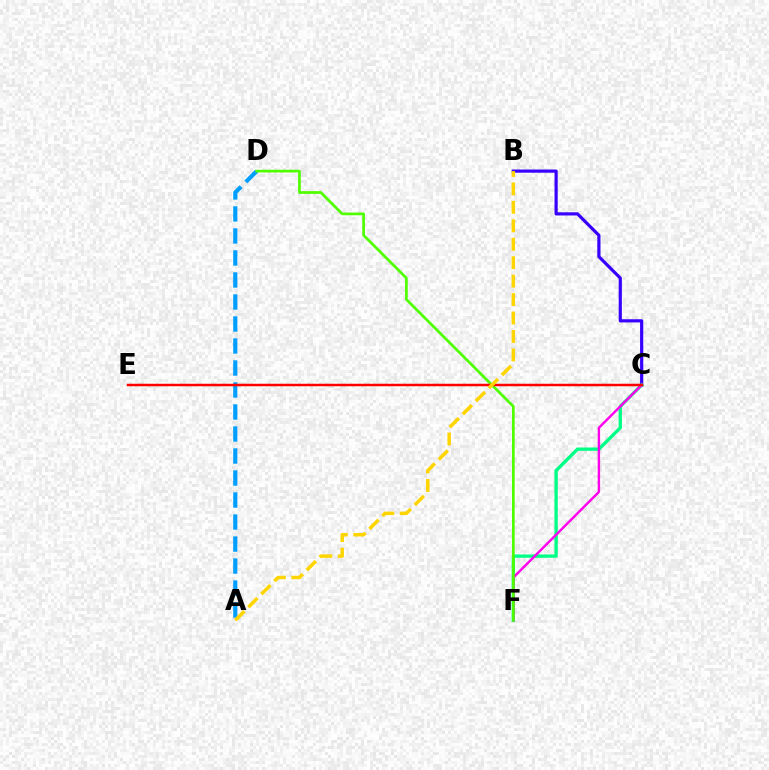{('B', 'C'): [{'color': '#3700ff', 'line_style': 'solid', 'thickness': 2.29}], ('C', 'F'): [{'color': '#00ff86', 'line_style': 'solid', 'thickness': 2.4}, {'color': '#ff00ed', 'line_style': 'solid', 'thickness': 1.73}], ('A', 'D'): [{'color': '#009eff', 'line_style': 'dashed', 'thickness': 2.99}], ('D', 'F'): [{'color': '#4fff00', 'line_style': 'solid', 'thickness': 1.95}], ('C', 'E'): [{'color': '#ff0000', 'line_style': 'solid', 'thickness': 1.79}], ('A', 'B'): [{'color': '#ffd500', 'line_style': 'dashed', 'thickness': 2.51}]}